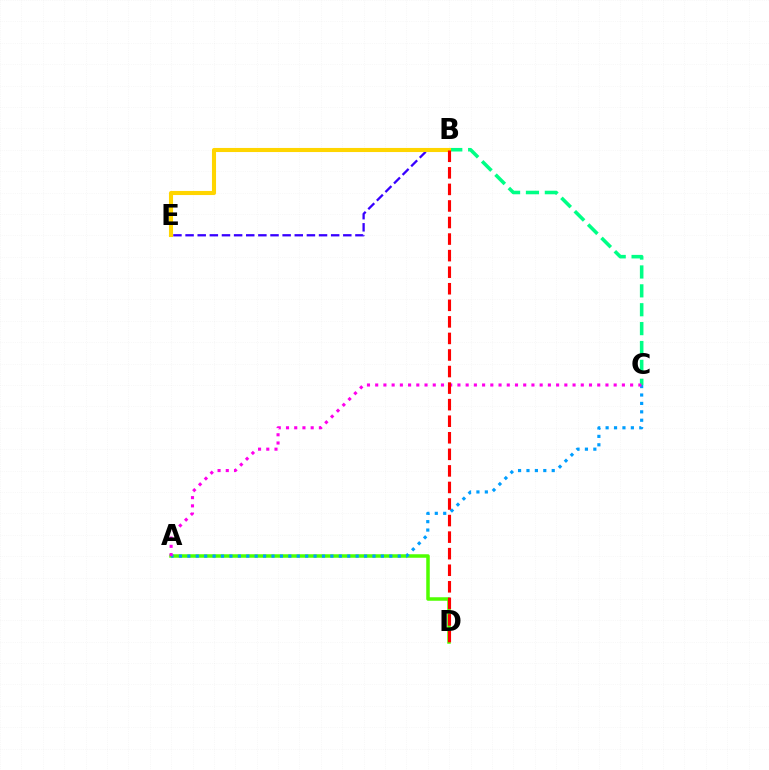{('B', 'C'): [{'color': '#00ff86', 'line_style': 'dashed', 'thickness': 2.57}], ('A', 'D'): [{'color': '#4fff00', 'line_style': 'solid', 'thickness': 2.53}], ('A', 'C'): [{'color': '#009eff', 'line_style': 'dotted', 'thickness': 2.29}, {'color': '#ff00ed', 'line_style': 'dotted', 'thickness': 2.23}], ('B', 'E'): [{'color': '#3700ff', 'line_style': 'dashed', 'thickness': 1.65}, {'color': '#ffd500', 'line_style': 'solid', 'thickness': 2.95}], ('B', 'D'): [{'color': '#ff0000', 'line_style': 'dashed', 'thickness': 2.25}]}